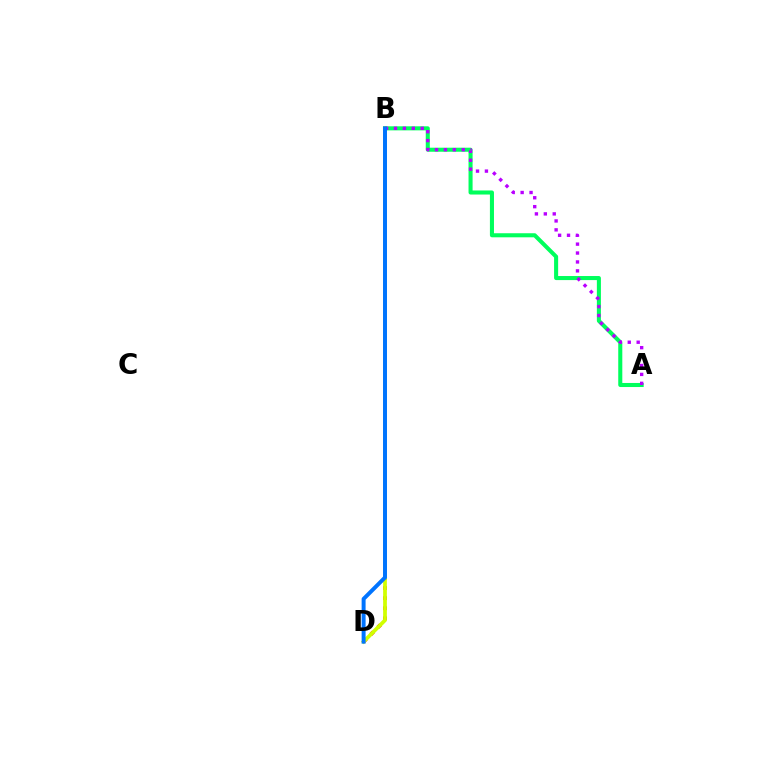{('B', 'D'): [{'color': '#ff0000', 'line_style': 'dotted', 'thickness': 2.74}, {'color': '#d1ff00', 'line_style': 'solid', 'thickness': 2.69}, {'color': '#0074ff', 'line_style': 'solid', 'thickness': 2.85}], ('A', 'B'): [{'color': '#00ff5c', 'line_style': 'solid', 'thickness': 2.92}, {'color': '#b900ff', 'line_style': 'dotted', 'thickness': 2.42}]}